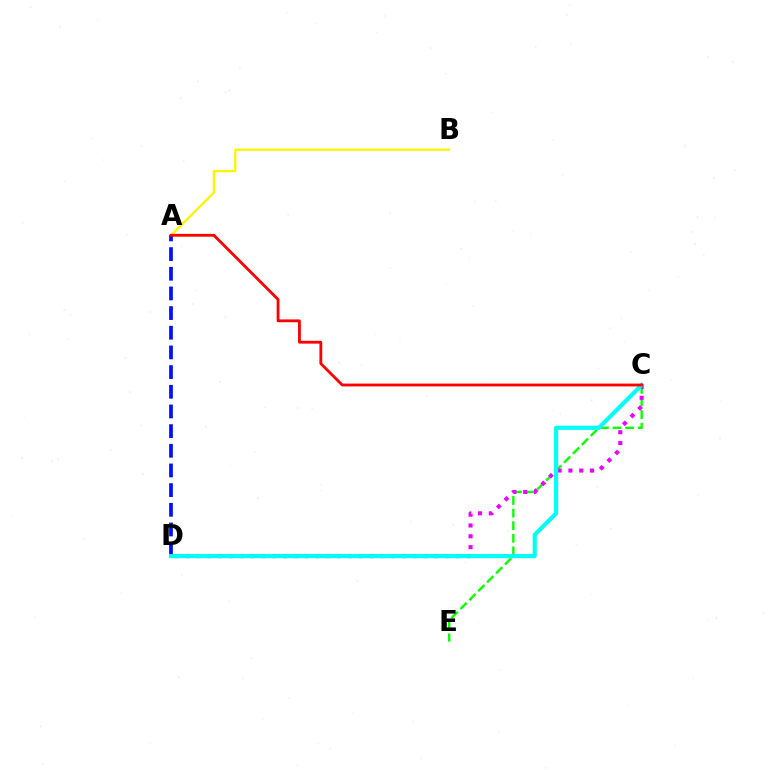{('A', 'B'): [{'color': '#fcf500', 'line_style': 'solid', 'thickness': 1.66}], ('C', 'E'): [{'color': '#08ff00', 'line_style': 'dashed', 'thickness': 1.71}], ('A', 'D'): [{'color': '#0010ff', 'line_style': 'dashed', 'thickness': 2.67}], ('C', 'D'): [{'color': '#ee00ff', 'line_style': 'dotted', 'thickness': 2.94}, {'color': '#00fff6', 'line_style': 'solid', 'thickness': 2.98}], ('A', 'C'): [{'color': '#ff0000', 'line_style': 'solid', 'thickness': 2.03}]}